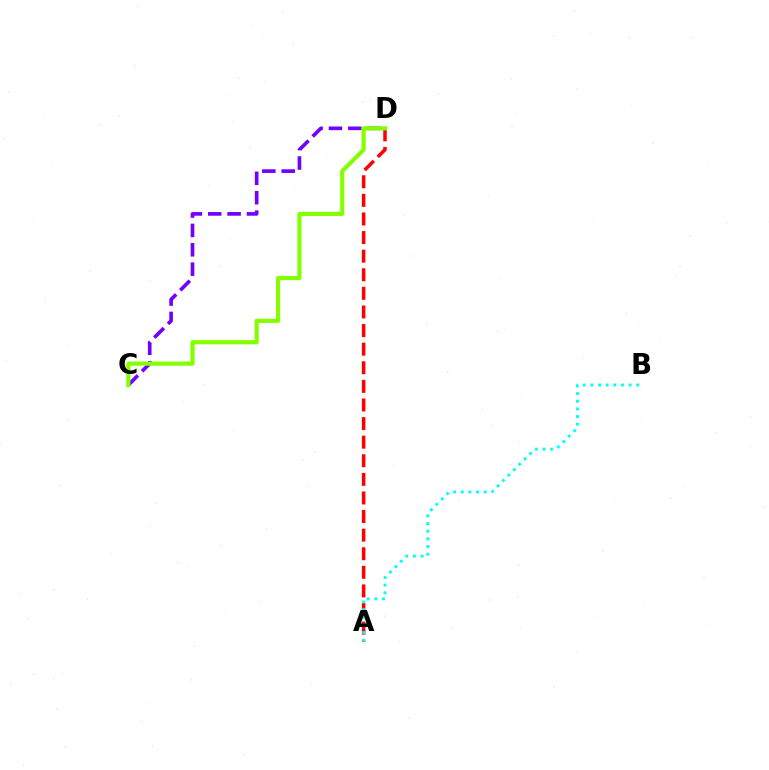{('C', 'D'): [{'color': '#7200ff', 'line_style': 'dashed', 'thickness': 2.63}, {'color': '#84ff00', 'line_style': 'solid', 'thickness': 3.0}], ('A', 'D'): [{'color': '#ff0000', 'line_style': 'dashed', 'thickness': 2.53}], ('A', 'B'): [{'color': '#00fff6', 'line_style': 'dotted', 'thickness': 2.08}]}